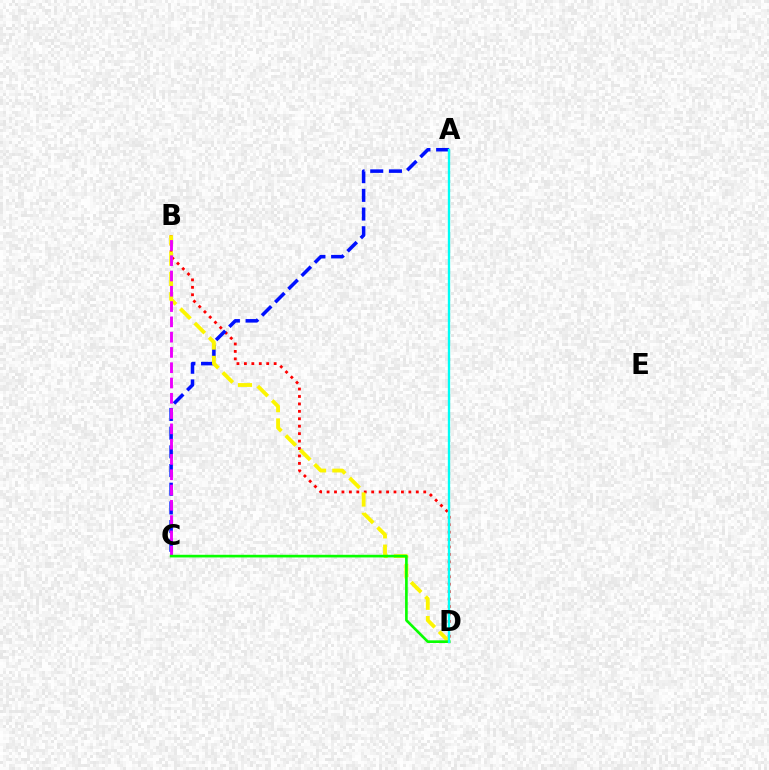{('B', 'D'): [{'color': '#ff0000', 'line_style': 'dotted', 'thickness': 2.02}, {'color': '#fcf500', 'line_style': 'dashed', 'thickness': 2.76}], ('A', 'C'): [{'color': '#0010ff', 'line_style': 'dashed', 'thickness': 2.54}], ('B', 'C'): [{'color': '#ee00ff', 'line_style': 'dashed', 'thickness': 2.08}], ('C', 'D'): [{'color': '#08ff00', 'line_style': 'solid', 'thickness': 1.91}], ('A', 'D'): [{'color': '#00fff6', 'line_style': 'solid', 'thickness': 1.68}]}